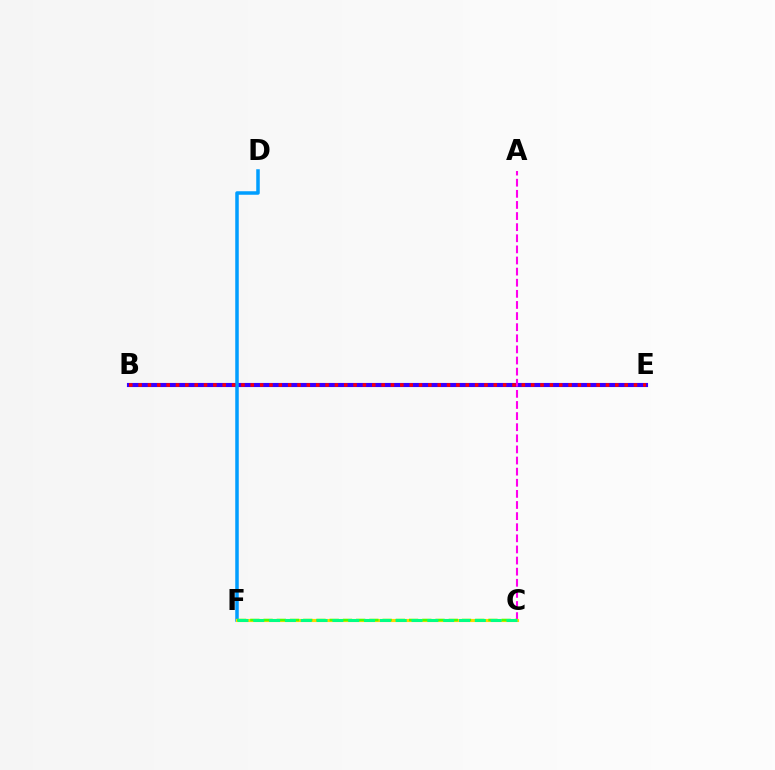{('B', 'E'): [{'color': '#3700ff', 'line_style': 'solid', 'thickness': 2.96}, {'color': '#ff0000', 'line_style': 'dotted', 'thickness': 2.54}], ('D', 'F'): [{'color': '#009eff', 'line_style': 'solid', 'thickness': 2.53}], ('A', 'C'): [{'color': '#ff00ed', 'line_style': 'dashed', 'thickness': 1.51}], ('C', 'F'): [{'color': '#ffd500', 'line_style': 'solid', 'thickness': 2.26}, {'color': '#4fff00', 'line_style': 'dashed', 'thickness': 1.8}, {'color': '#00ff86', 'line_style': 'dashed', 'thickness': 2.15}]}